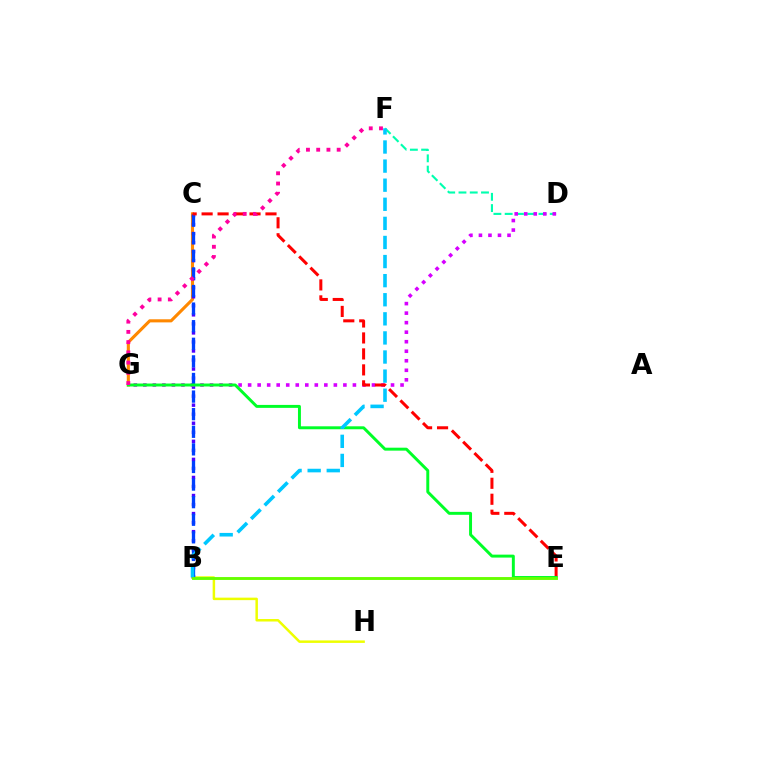{('C', 'G'): [{'color': '#ff8800', 'line_style': 'solid', 'thickness': 2.23}], ('D', 'F'): [{'color': '#00ffaf', 'line_style': 'dashed', 'thickness': 1.53}], ('B', 'H'): [{'color': '#eeff00', 'line_style': 'solid', 'thickness': 1.79}], ('B', 'C'): [{'color': '#4f00ff', 'line_style': 'dotted', 'thickness': 2.45}, {'color': '#003fff', 'line_style': 'dashed', 'thickness': 2.39}], ('D', 'G'): [{'color': '#d600ff', 'line_style': 'dotted', 'thickness': 2.59}], ('C', 'E'): [{'color': '#ff0000', 'line_style': 'dashed', 'thickness': 2.17}], ('E', 'G'): [{'color': '#00ff27', 'line_style': 'solid', 'thickness': 2.12}], ('B', 'F'): [{'color': '#00c7ff', 'line_style': 'dashed', 'thickness': 2.59}], ('B', 'E'): [{'color': '#66ff00', 'line_style': 'solid', 'thickness': 2.08}], ('F', 'G'): [{'color': '#ff00a0', 'line_style': 'dotted', 'thickness': 2.78}]}